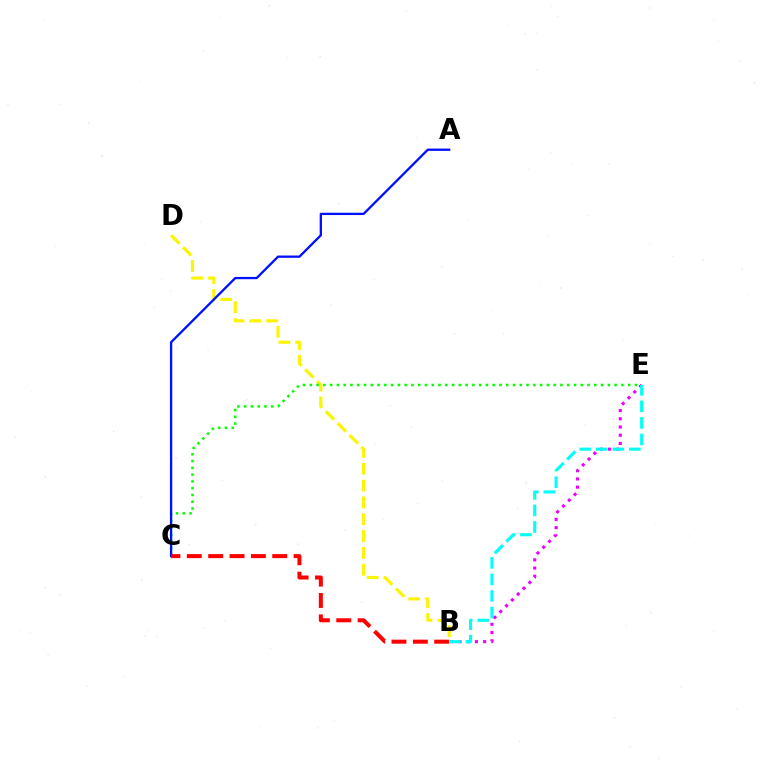{('B', 'E'): [{'color': '#ee00ff', 'line_style': 'dotted', 'thickness': 2.23}, {'color': '#00fff6', 'line_style': 'dashed', 'thickness': 2.25}], ('B', 'D'): [{'color': '#fcf500', 'line_style': 'dashed', 'thickness': 2.28}], ('C', 'E'): [{'color': '#08ff00', 'line_style': 'dotted', 'thickness': 1.84}], ('A', 'C'): [{'color': '#0010ff', 'line_style': 'solid', 'thickness': 1.65}], ('B', 'C'): [{'color': '#ff0000', 'line_style': 'dashed', 'thickness': 2.9}]}